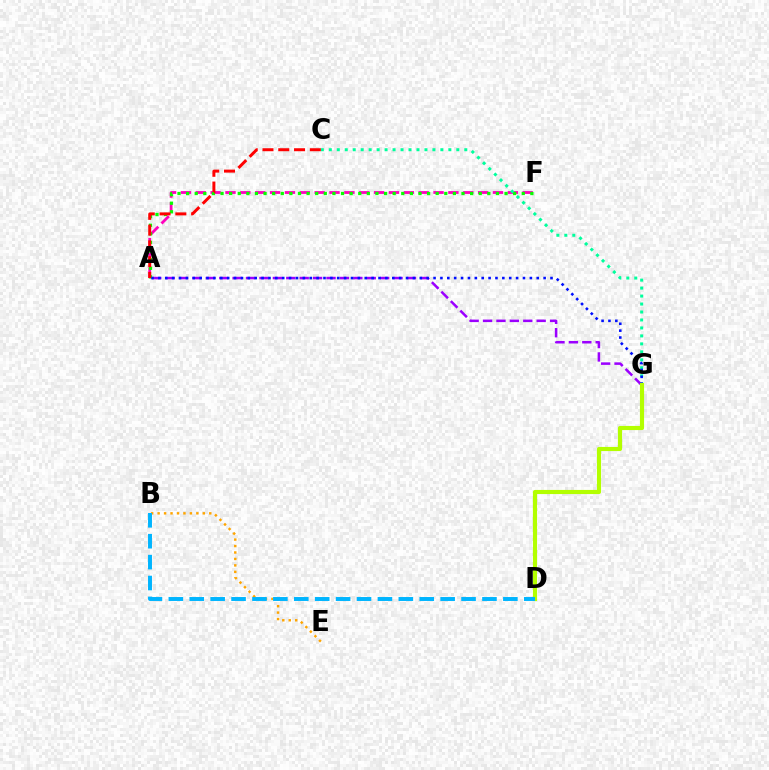{('A', 'F'): [{'color': '#ff00bd', 'line_style': 'dashed', 'thickness': 2.02}, {'color': '#08ff00', 'line_style': 'dotted', 'thickness': 2.34}], ('C', 'G'): [{'color': '#00ff9d', 'line_style': 'dotted', 'thickness': 2.17}], ('B', 'E'): [{'color': '#ffa500', 'line_style': 'dotted', 'thickness': 1.75}], ('A', 'G'): [{'color': '#9b00ff', 'line_style': 'dashed', 'thickness': 1.82}, {'color': '#0010ff', 'line_style': 'dotted', 'thickness': 1.87}], ('D', 'G'): [{'color': '#b3ff00', 'line_style': 'solid', 'thickness': 2.98}], ('A', 'C'): [{'color': '#ff0000', 'line_style': 'dashed', 'thickness': 2.14}], ('B', 'D'): [{'color': '#00b5ff', 'line_style': 'dashed', 'thickness': 2.84}]}